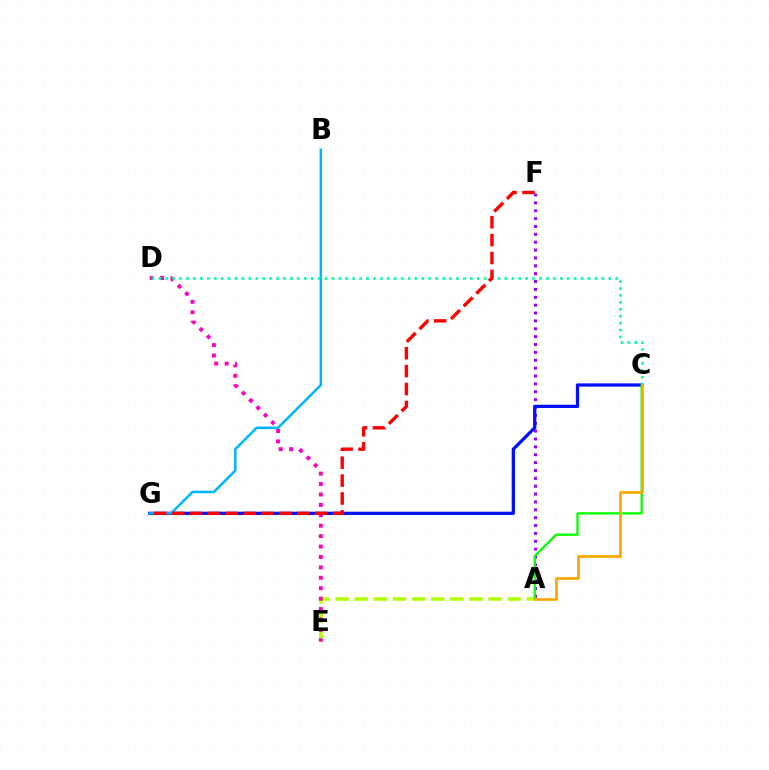{('A', 'F'): [{'color': '#9b00ff', 'line_style': 'dotted', 'thickness': 2.14}], ('A', 'E'): [{'color': '#b3ff00', 'line_style': 'dashed', 'thickness': 2.6}], ('C', 'G'): [{'color': '#0010ff', 'line_style': 'solid', 'thickness': 2.35}], ('B', 'G'): [{'color': '#00b5ff', 'line_style': 'solid', 'thickness': 1.79}], ('A', 'C'): [{'color': '#08ff00', 'line_style': 'solid', 'thickness': 1.66}, {'color': '#ffa500', 'line_style': 'solid', 'thickness': 1.93}], ('D', 'E'): [{'color': '#ff00bd', 'line_style': 'dotted', 'thickness': 2.83}], ('C', 'D'): [{'color': '#00ff9d', 'line_style': 'dotted', 'thickness': 1.88}], ('F', 'G'): [{'color': '#ff0000', 'line_style': 'dashed', 'thickness': 2.43}]}